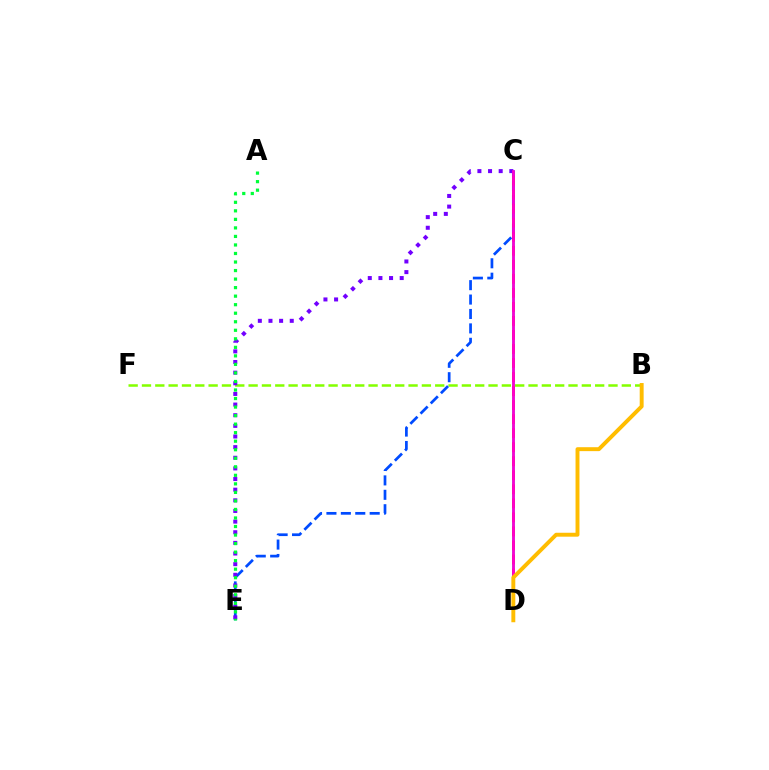{('B', 'F'): [{'color': '#84ff00', 'line_style': 'dashed', 'thickness': 1.81}], ('C', 'D'): [{'color': '#00fff6', 'line_style': 'solid', 'thickness': 2.02}, {'color': '#ff0000', 'line_style': 'dashed', 'thickness': 1.91}, {'color': '#ff00cf', 'line_style': 'solid', 'thickness': 1.98}], ('C', 'E'): [{'color': '#004bff', 'line_style': 'dashed', 'thickness': 1.96}, {'color': '#7200ff', 'line_style': 'dotted', 'thickness': 2.89}], ('A', 'E'): [{'color': '#00ff39', 'line_style': 'dotted', 'thickness': 2.32}], ('B', 'D'): [{'color': '#ffbd00', 'line_style': 'solid', 'thickness': 2.83}]}